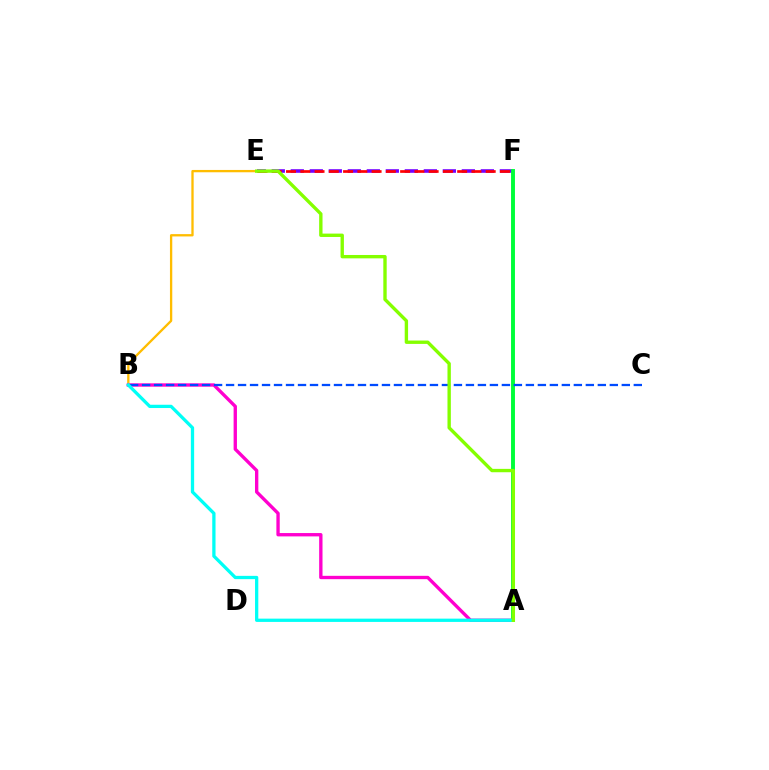{('E', 'F'): [{'color': '#7200ff', 'line_style': 'dashed', 'thickness': 2.58}, {'color': '#ff0000', 'line_style': 'dashed', 'thickness': 1.94}], ('A', 'F'): [{'color': '#00ff39', 'line_style': 'solid', 'thickness': 2.82}], ('B', 'E'): [{'color': '#ffbd00', 'line_style': 'solid', 'thickness': 1.67}], ('A', 'B'): [{'color': '#ff00cf', 'line_style': 'solid', 'thickness': 2.41}, {'color': '#00fff6', 'line_style': 'solid', 'thickness': 2.36}], ('B', 'C'): [{'color': '#004bff', 'line_style': 'dashed', 'thickness': 1.63}], ('A', 'E'): [{'color': '#84ff00', 'line_style': 'solid', 'thickness': 2.43}]}